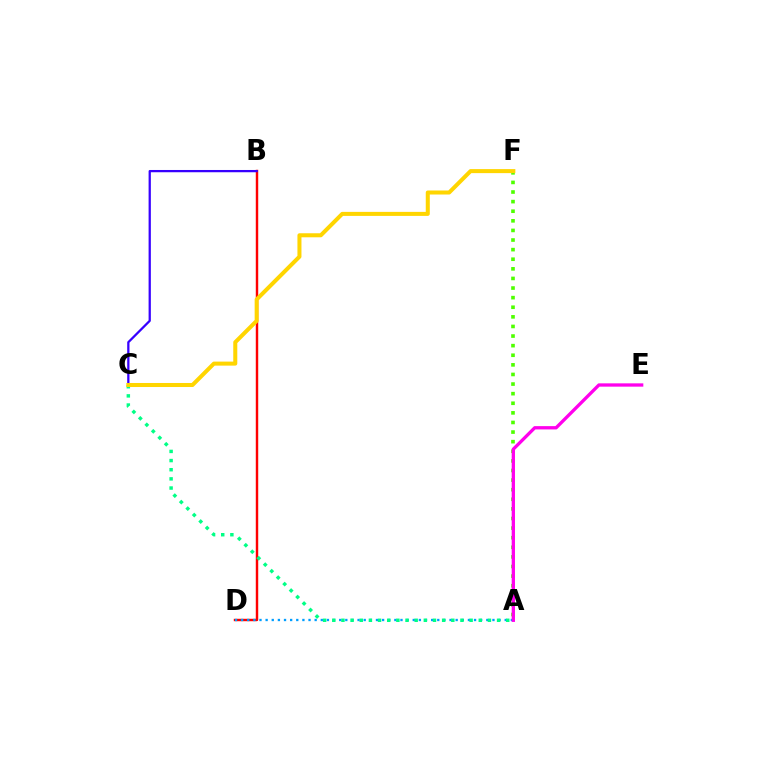{('A', 'F'): [{'color': '#4fff00', 'line_style': 'dotted', 'thickness': 2.61}], ('B', 'D'): [{'color': '#ff0000', 'line_style': 'solid', 'thickness': 1.76}], ('A', 'D'): [{'color': '#009eff', 'line_style': 'dotted', 'thickness': 1.67}], ('A', 'C'): [{'color': '#00ff86', 'line_style': 'dotted', 'thickness': 2.49}], ('B', 'C'): [{'color': '#3700ff', 'line_style': 'solid', 'thickness': 1.63}], ('C', 'F'): [{'color': '#ffd500', 'line_style': 'solid', 'thickness': 2.9}], ('A', 'E'): [{'color': '#ff00ed', 'line_style': 'solid', 'thickness': 2.38}]}